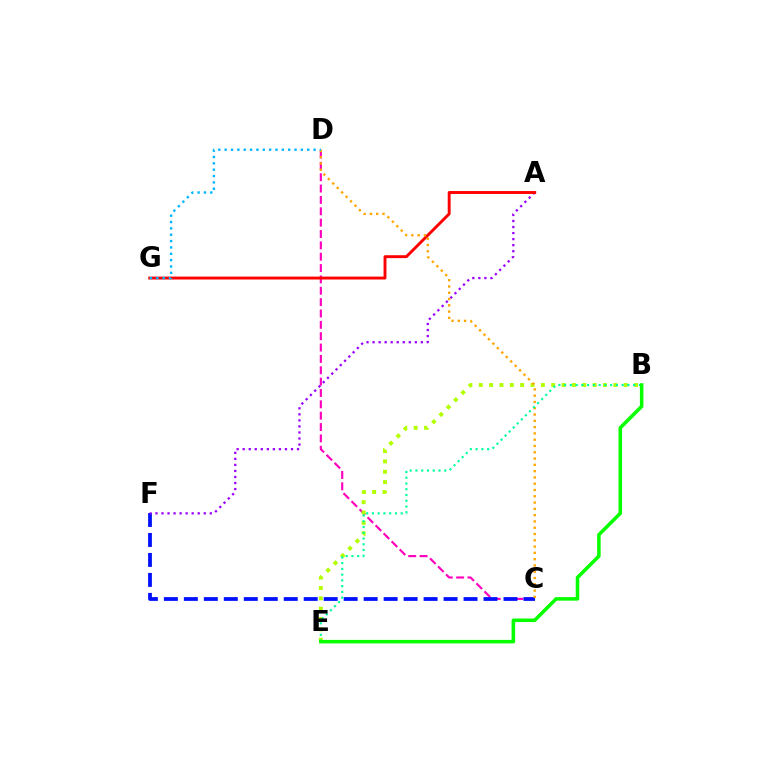{('C', 'D'): [{'color': '#ff00bd', 'line_style': 'dashed', 'thickness': 1.54}, {'color': '#ffa500', 'line_style': 'dotted', 'thickness': 1.71}], ('C', 'F'): [{'color': '#0010ff', 'line_style': 'dashed', 'thickness': 2.71}], ('B', 'E'): [{'color': '#b3ff00', 'line_style': 'dotted', 'thickness': 2.81}, {'color': '#00ff9d', 'line_style': 'dotted', 'thickness': 1.56}, {'color': '#08ff00', 'line_style': 'solid', 'thickness': 2.55}], ('A', 'F'): [{'color': '#9b00ff', 'line_style': 'dotted', 'thickness': 1.64}], ('A', 'G'): [{'color': '#ff0000', 'line_style': 'solid', 'thickness': 2.09}], ('D', 'G'): [{'color': '#00b5ff', 'line_style': 'dotted', 'thickness': 1.73}]}